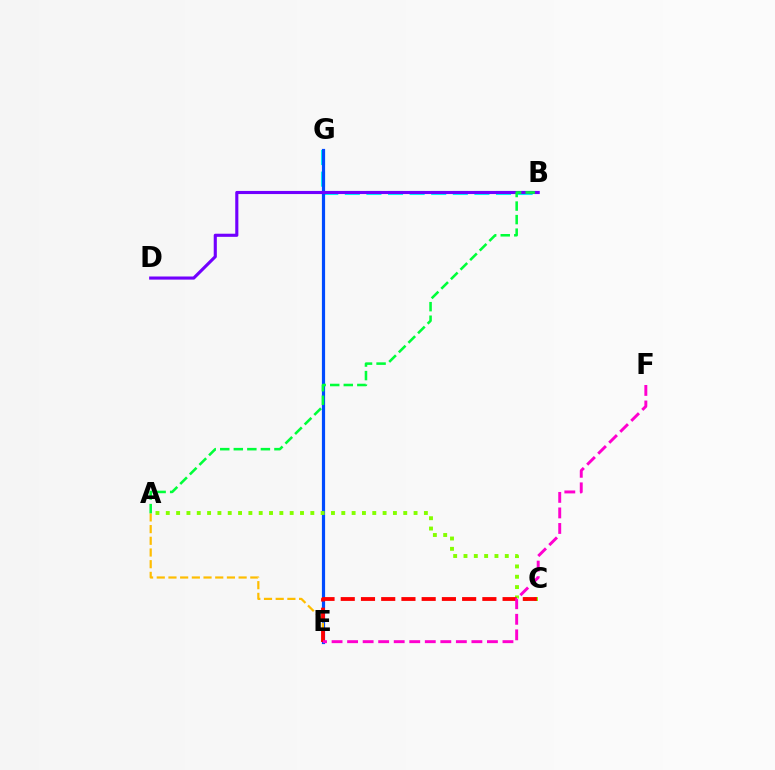{('B', 'G'): [{'color': '#00fff6', 'line_style': 'dashed', 'thickness': 2.93}], ('E', 'G'): [{'color': '#004bff', 'line_style': 'solid', 'thickness': 2.3}], ('A', 'E'): [{'color': '#ffbd00', 'line_style': 'dashed', 'thickness': 1.59}], ('A', 'C'): [{'color': '#84ff00', 'line_style': 'dotted', 'thickness': 2.81}], ('B', 'D'): [{'color': '#7200ff', 'line_style': 'solid', 'thickness': 2.25}], ('C', 'E'): [{'color': '#ff0000', 'line_style': 'dashed', 'thickness': 2.75}], ('E', 'F'): [{'color': '#ff00cf', 'line_style': 'dashed', 'thickness': 2.11}], ('A', 'B'): [{'color': '#00ff39', 'line_style': 'dashed', 'thickness': 1.84}]}